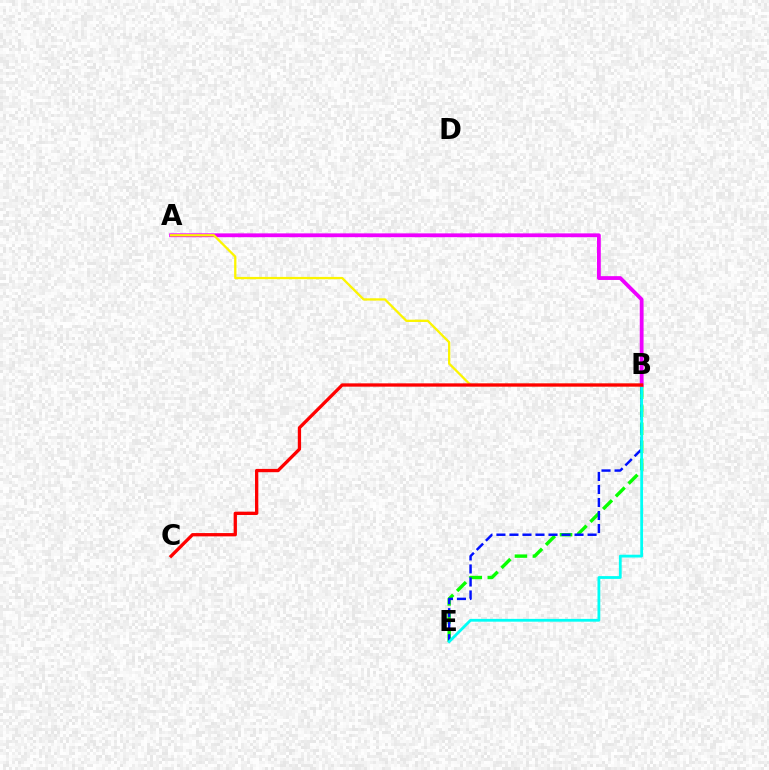{('B', 'E'): [{'color': '#08ff00', 'line_style': 'dashed', 'thickness': 2.44}, {'color': '#0010ff', 'line_style': 'dashed', 'thickness': 1.77}, {'color': '#00fff6', 'line_style': 'solid', 'thickness': 2.01}], ('A', 'B'): [{'color': '#ee00ff', 'line_style': 'solid', 'thickness': 2.74}, {'color': '#fcf500', 'line_style': 'solid', 'thickness': 1.65}], ('B', 'C'): [{'color': '#ff0000', 'line_style': 'solid', 'thickness': 2.37}]}